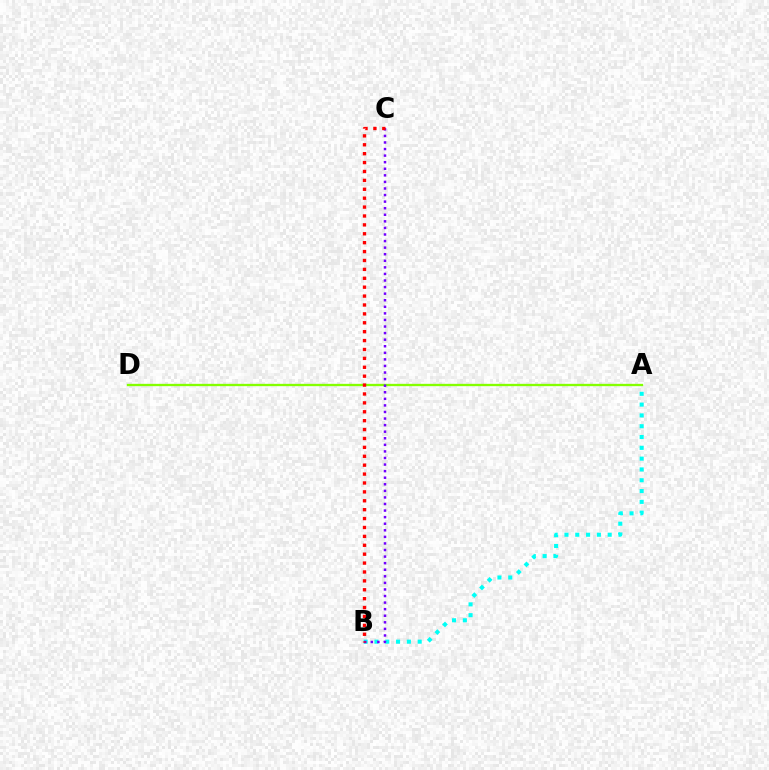{('A', 'D'): [{'color': '#84ff00', 'line_style': 'solid', 'thickness': 1.68}], ('A', 'B'): [{'color': '#00fff6', 'line_style': 'dotted', 'thickness': 2.94}], ('B', 'C'): [{'color': '#7200ff', 'line_style': 'dotted', 'thickness': 1.79}, {'color': '#ff0000', 'line_style': 'dotted', 'thickness': 2.42}]}